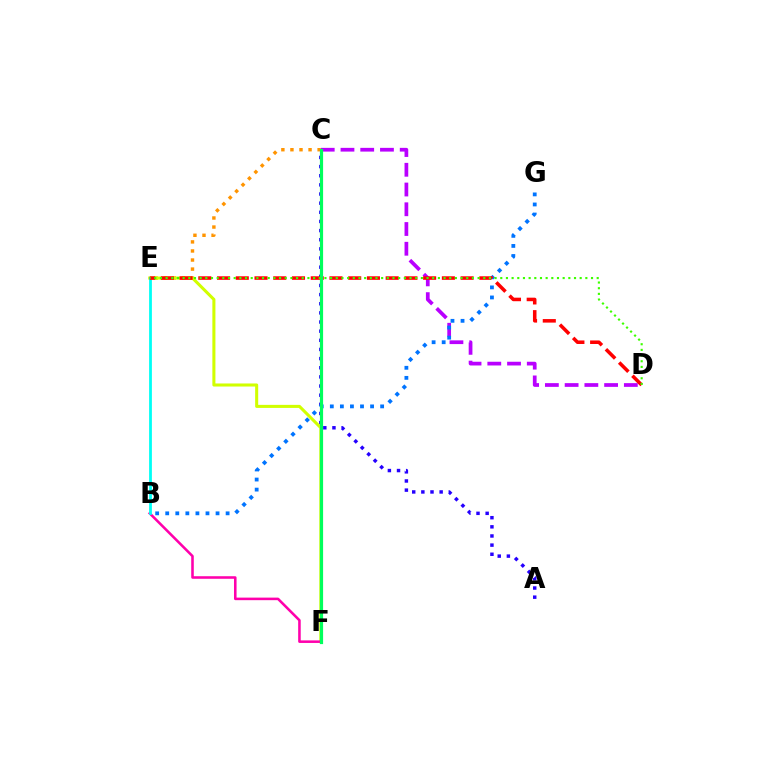{('C', 'D'): [{'color': '#b900ff', 'line_style': 'dashed', 'thickness': 2.68}], ('A', 'C'): [{'color': '#2500ff', 'line_style': 'dotted', 'thickness': 2.48}], ('C', 'E'): [{'color': '#ff9400', 'line_style': 'dotted', 'thickness': 2.46}], ('B', 'G'): [{'color': '#0074ff', 'line_style': 'dotted', 'thickness': 2.73}], ('E', 'F'): [{'color': '#d1ff00', 'line_style': 'solid', 'thickness': 2.2}], ('B', 'F'): [{'color': '#ff00ac', 'line_style': 'solid', 'thickness': 1.85}], ('B', 'E'): [{'color': '#00fff6', 'line_style': 'solid', 'thickness': 2.0}], ('D', 'E'): [{'color': '#ff0000', 'line_style': 'dashed', 'thickness': 2.55}, {'color': '#3dff00', 'line_style': 'dotted', 'thickness': 1.54}], ('C', 'F'): [{'color': '#00ff5c', 'line_style': 'solid', 'thickness': 2.3}]}